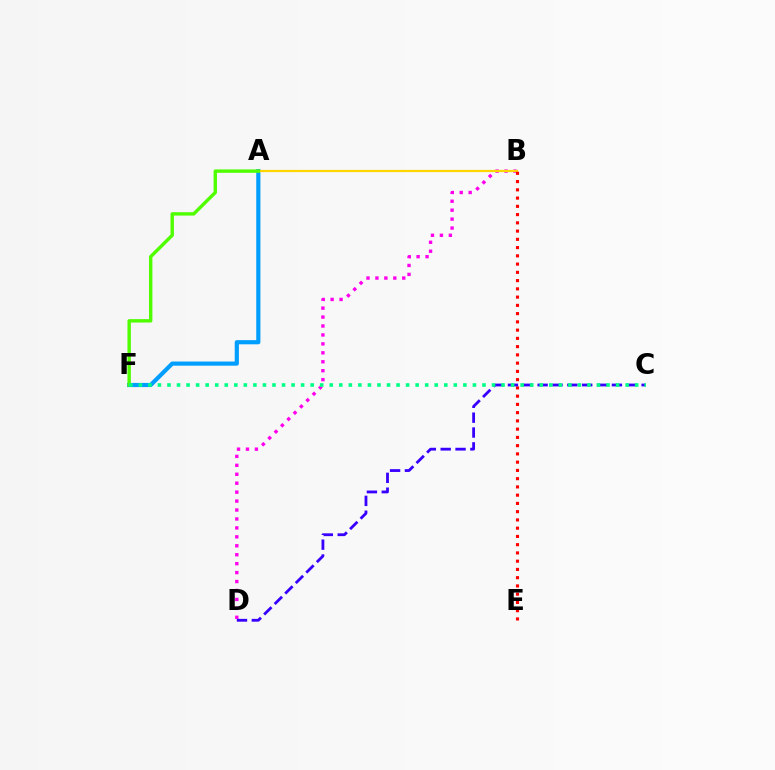{('A', 'F'): [{'color': '#009eff', 'line_style': 'solid', 'thickness': 3.0}, {'color': '#4fff00', 'line_style': 'solid', 'thickness': 2.44}], ('B', 'D'): [{'color': '#ff00ed', 'line_style': 'dotted', 'thickness': 2.43}], ('A', 'B'): [{'color': '#ffd500', 'line_style': 'solid', 'thickness': 1.6}], ('B', 'E'): [{'color': '#ff0000', 'line_style': 'dotted', 'thickness': 2.24}], ('C', 'D'): [{'color': '#3700ff', 'line_style': 'dashed', 'thickness': 2.02}], ('C', 'F'): [{'color': '#00ff86', 'line_style': 'dotted', 'thickness': 2.59}]}